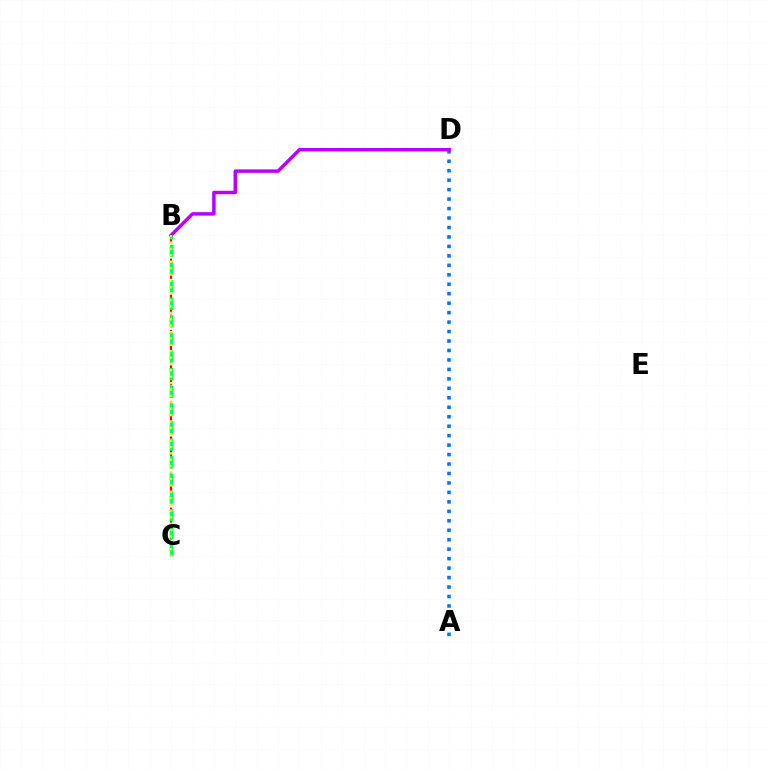{('A', 'D'): [{'color': '#0074ff', 'line_style': 'dotted', 'thickness': 2.57}], ('B', 'C'): [{'color': '#ff0000', 'line_style': 'dashed', 'thickness': 1.61}, {'color': '#00ff5c', 'line_style': 'dashed', 'thickness': 2.39}, {'color': '#d1ff00', 'line_style': 'dotted', 'thickness': 1.74}], ('B', 'D'): [{'color': '#b900ff', 'line_style': 'solid', 'thickness': 2.49}]}